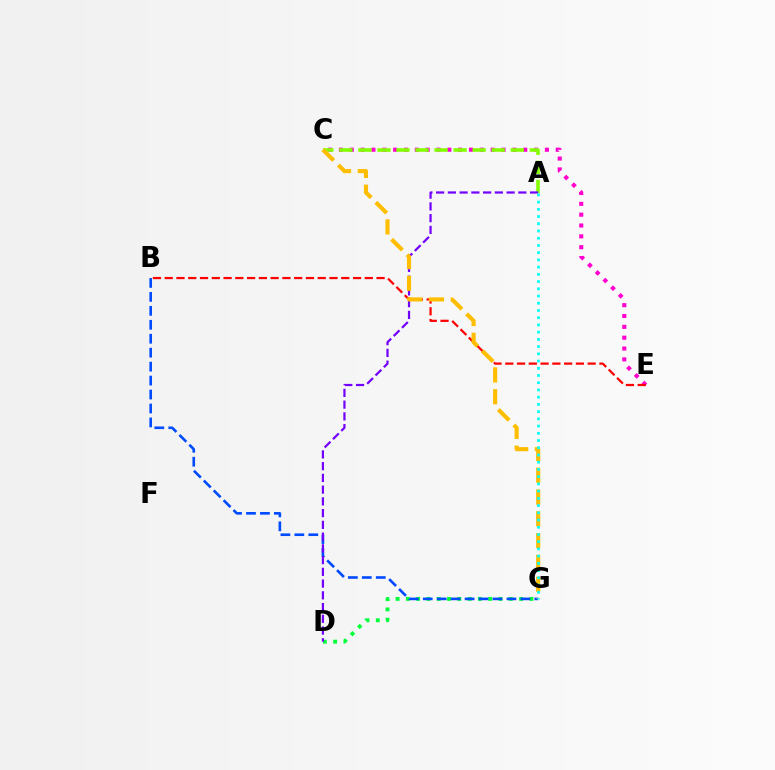{('C', 'E'): [{'color': '#ff00cf', 'line_style': 'dotted', 'thickness': 2.95}], ('A', 'C'): [{'color': '#84ff00', 'line_style': 'dashed', 'thickness': 2.59}], ('D', 'G'): [{'color': '#00ff39', 'line_style': 'dotted', 'thickness': 2.8}], ('B', 'G'): [{'color': '#004bff', 'line_style': 'dashed', 'thickness': 1.9}], ('A', 'D'): [{'color': '#7200ff', 'line_style': 'dashed', 'thickness': 1.6}], ('B', 'E'): [{'color': '#ff0000', 'line_style': 'dashed', 'thickness': 1.6}], ('C', 'G'): [{'color': '#ffbd00', 'line_style': 'dashed', 'thickness': 2.96}], ('A', 'G'): [{'color': '#00fff6', 'line_style': 'dotted', 'thickness': 1.96}]}